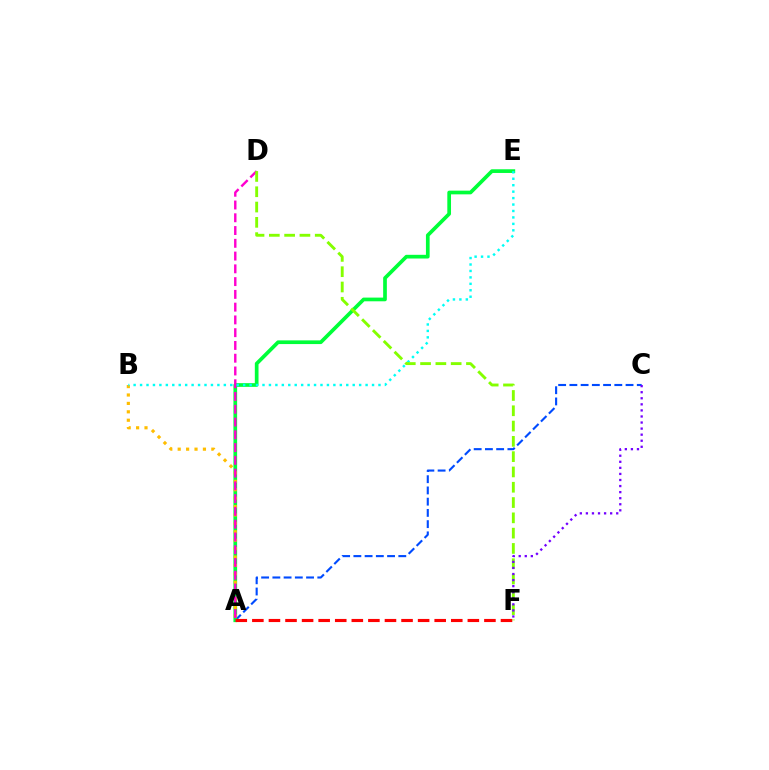{('A', 'C'): [{'color': '#004bff', 'line_style': 'dashed', 'thickness': 1.53}], ('A', 'E'): [{'color': '#00ff39', 'line_style': 'solid', 'thickness': 2.66}], ('A', 'B'): [{'color': '#ffbd00', 'line_style': 'dotted', 'thickness': 2.29}], ('A', 'D'): [{'color': '#ff00cf', 'line_style': 'dashed', 'thickness': 1.73}], ('B', 'E'): [{'color': '#00fff6', 'line_style': 'dotted', 'thickness': 1.75}], ('A', 'F'): [{'color': '#ff0000', 'line_style': 'dashed', 'thickness': 2.25}], ('D', 'F'): [{'color': '#84ff00', 'line_style': 'dashed', 'thickness': 2.08}], ('C', 'F'): [{'color': '#7200ff', 'line_style': 'dotted', 'thickness': 1.65}]}